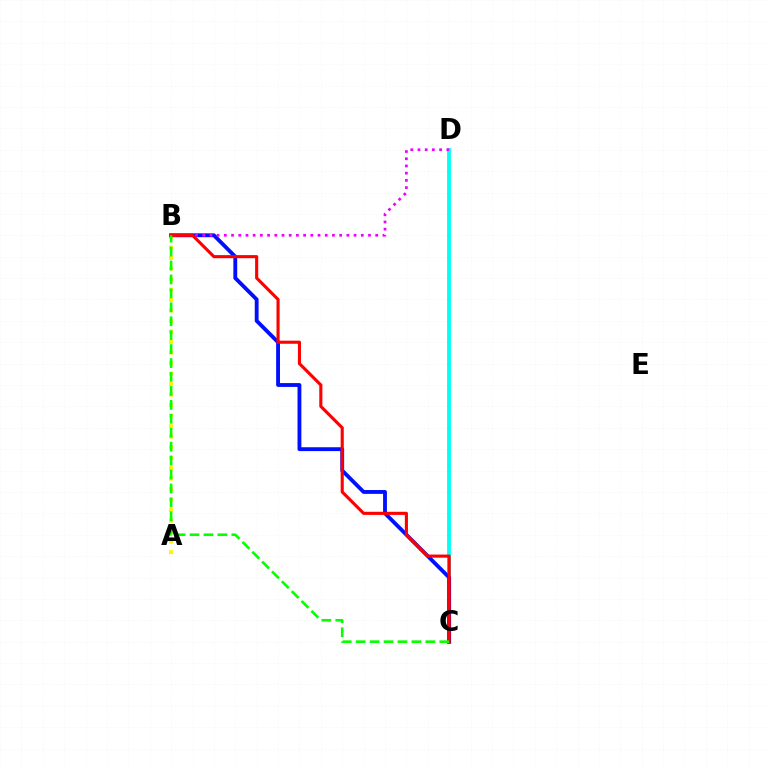{('C', 'D'): [{'color': '#00fff6', 'line_style': 'solid', 'thickness': 2.75}], ('A', 'B'): [{'color': '#fcf500', 'line_style': 'dotted', 'thickness': 2.85}], ('B', 'C'): [{'color': '#0010ff', 'line_style': 'solid', 'thickness': 2.77}, {'color': '#ff0000', 'line_style': 'solid', 'thickness': 2.24}, {'color': '#08ff00', 'line_style': 'dashed', 'thickness': 1.89}], ('B', 'D'): [{'color': '#ee00ff', 'line_style': 'dotted', 'thickness': 1.96}]}